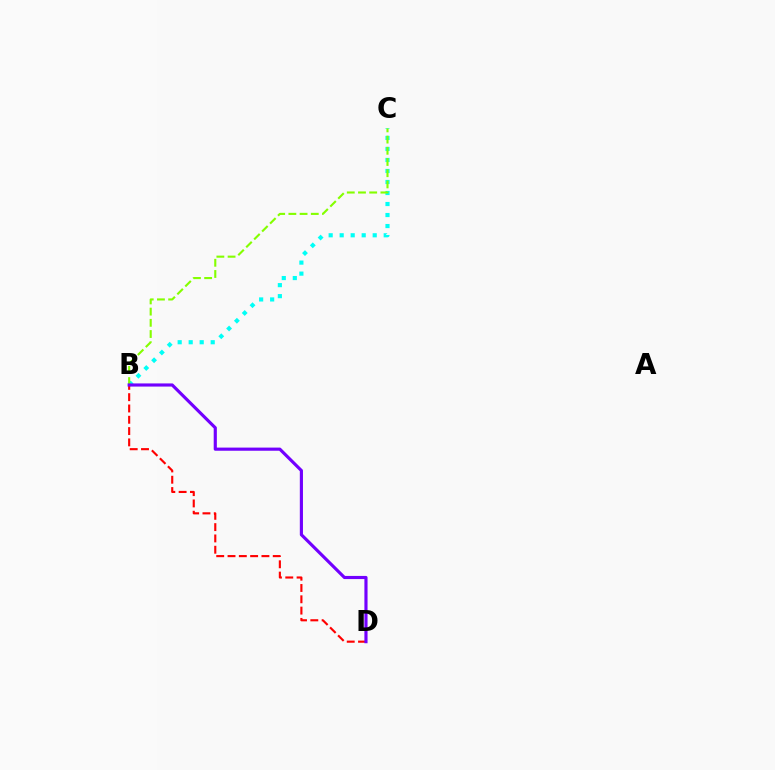{('B', 'C'): [{'color': '#00fff6', 'line_style': 'dotted', 'thickness': 2.99}, {'color': '#84ff00', 'line_style': 'dashed', 'thickness': 1.52}], ('B', 'D'): [{'color': '#ff0000', 'line_style': 'dashed', 'thickness': 1.54}, {'color': '#7200ff', 'line_style': 'solid', 'thickness': 2.27}]}